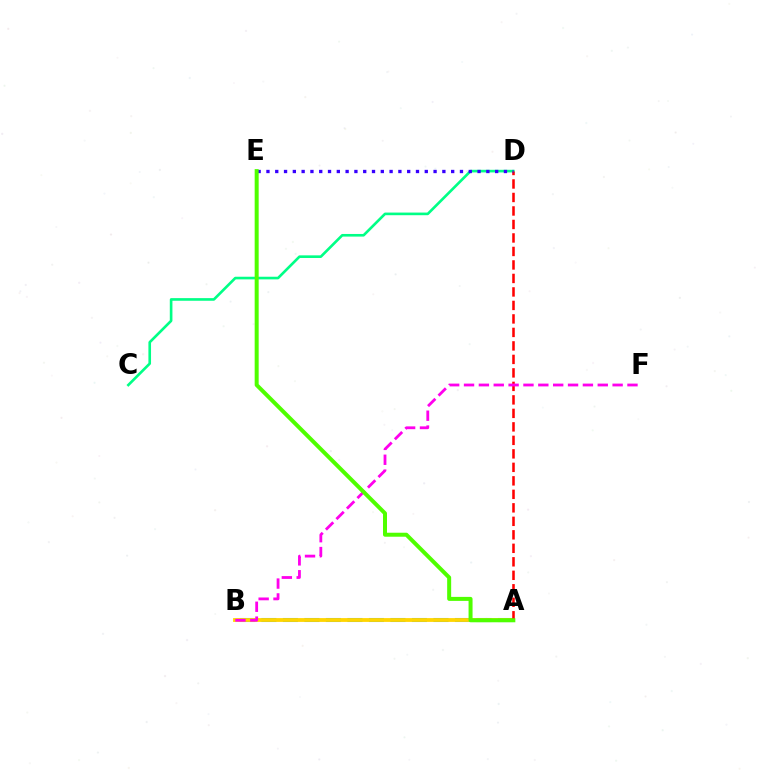{('A', 'B'): [{'color': '#009eff', 'line_style': 'dashed', 'thickness': 2.92}, {'color': '#ffd500', 'line_style': 'solid', 'thickness': 2.74}], ('C', 'D'): [{'color': '#00ff86', 'line_style': 'solid', 'thickness': 1.9}], ('A', 'D'): [{'color': '#ff0000', 'line_style': 'dashed', 'thickness': 1.83}], ('B', 'F'): [{'color': '#ff00ed', 'line_style': 'dashed', 'thickness': 2.02}], ('D', 'E'): [{'color': '#3700ff', 'line_style': 'dotted', 'thickness': 2.39}], ('A', 'E'): [{'color': '#4fff00', 'line_style': 'solid', 'thickness': 2.88}]}